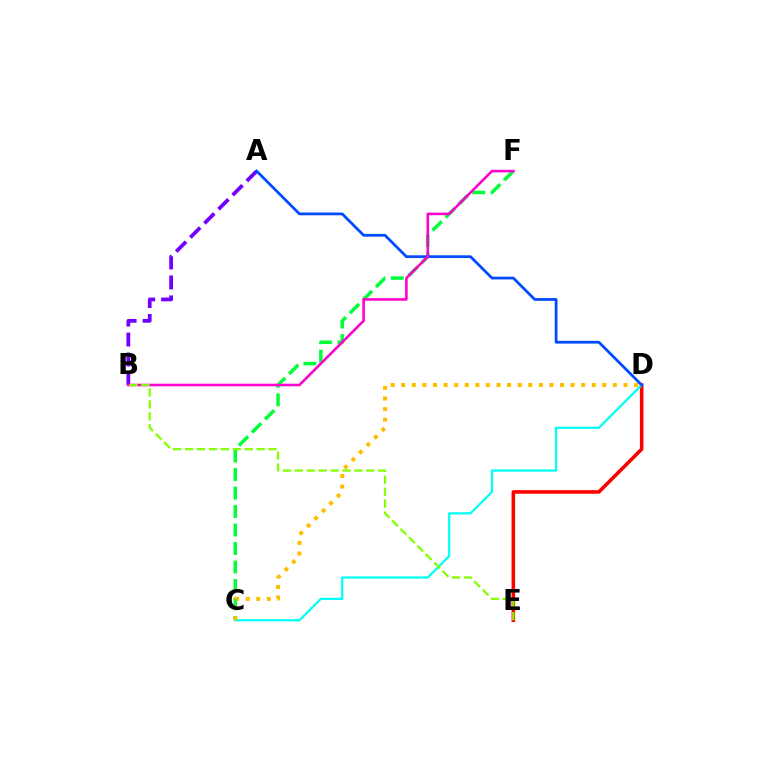{('C', 'F'): [{'color': '#00ff39', 'line_style': 'dashed', 'thickness': 2.51}], ('D', 'E'): [{'color': '#ff0000', 'line_style': 'solid', 'thickness': 2.56}], ('A', 'B'): [{'color': '#7200ff', 'line_style': 'dashed', 'thickness': 2.71}], ('C', 'D'): [{'color': '#00fff6', 'line_style': 'solid', 'thickness': 1.6}, {'color': '#ffbd00', 'line_style': 'dotted', 'thickness': 2.88}], ('A', 'D'): [{'color': '#004bff', 'line_style': 'solid', 'thickness': 1.99}], ('B', 'F'): [{'color': '#ff00cf', 'line_style': 'solid', 'thickness': 1.86}], ('B', 'E'): [{'color': '#84ff00', 'line_style': 'dashed', 'thickness': 1.62}]}